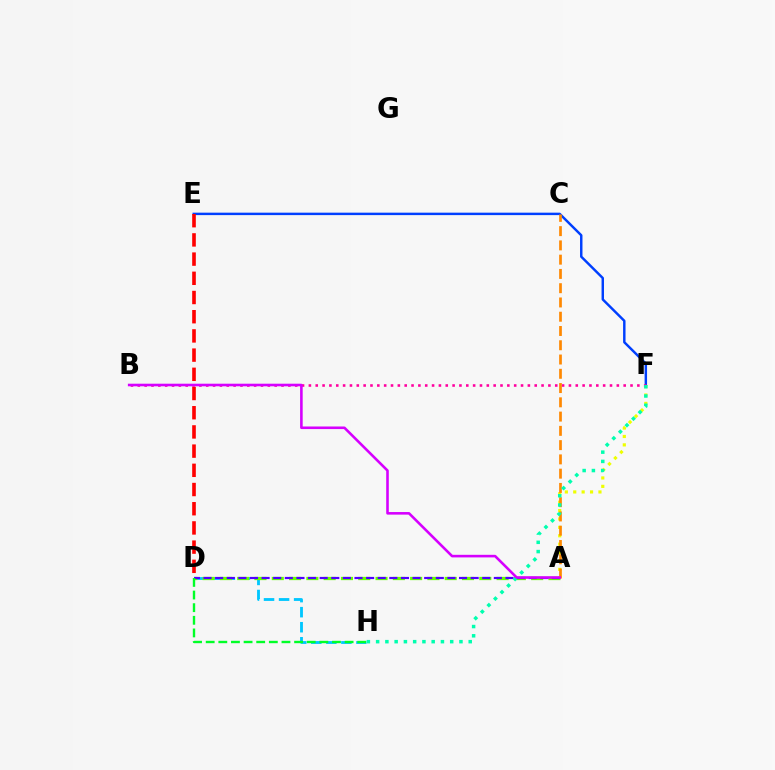{('D', 'H'): [{'color': '#00c7ff', 'line_style': 'dashed', 'thickness': 2.04}, {'color': '#00ff27', 'line_style': 'dashed', 'thickness': 1.72}], ('A', 'D'): [{'color': '#66ff00', 'line_style': 'dashed', 'thickness': 2.35}, {'color': '#4f00ff', 'line_style': 'dashed', 'thickness': 1.58}], ('A', 'F'): [{'color': '#eeff00', 'line_style': 'dotted', 'thickness': 2.28}], ('E', 'F'): [{'color': '#003fff', 'line_style': 'solid', 'thickness': 1.76}], ('D', 'E'): [{'color': '#ff0000', 'line_style': 'dashed', 'thickness': 2.61}], ('B', 'F'): [{'color': '#ff00a0', 'line_style': 'dotted', 'thickness': 1.86}], ('A', 'C'): [{'color': '#ff8800', 'line_style': 'dashed', 'thickness': 1.94}], ('F', 'H'): [{'color': '#00ffaf', 'line_style': 'dotted', 'thickness': 2.52}], ('A', 'B'): [{'color': '#d600ff', 'line_style': 'solid', 'thickness': 1.86}]}